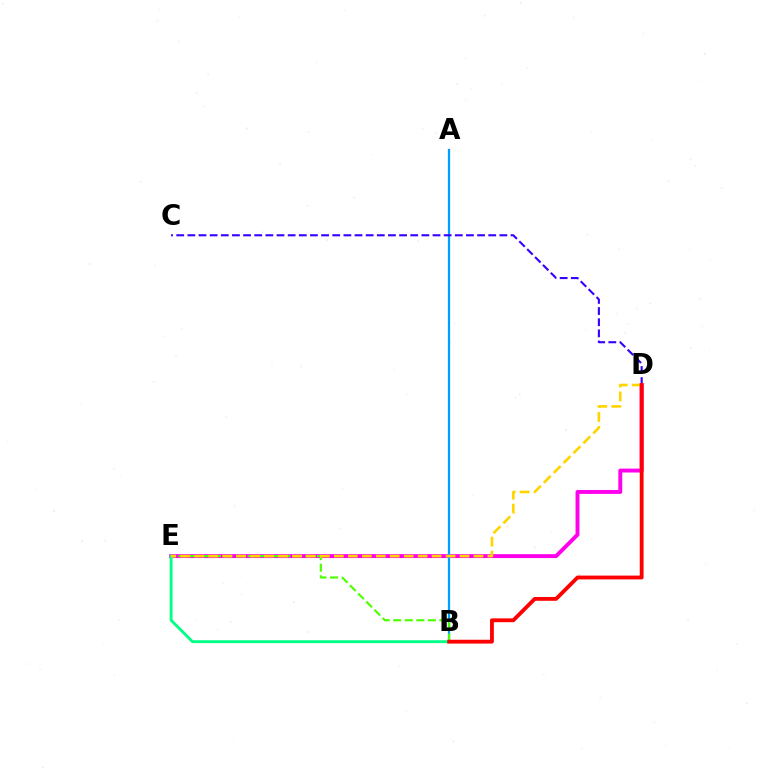{('D', 'E'): [{'color': '#ff00ed', 'line_style': 'solid', 'thickness': 2.82}, {'color': '#ffd500', 'line_style': 'dashed', 'thickness': 1.9}], ('A', 'B'): [{'color': '#009eff', 'line_style': 'solid', 'thickness': 1.62}], ('B', 'E'): [{'color': '#4fff00', 'line_style': 'dashed', 'thickness': 1.57}, {'color': '#00ff86', 'line_style': 'solid', 'thickness': 2.06}], ('C', 'D'): [{'color': '#3700ff', 'line_style': 'dashed', 'thickness': 1.51}], ('B', 'D'): [{'color': '#ff0000', 'line_style': 'solid', 'thickness': 2.75}]}